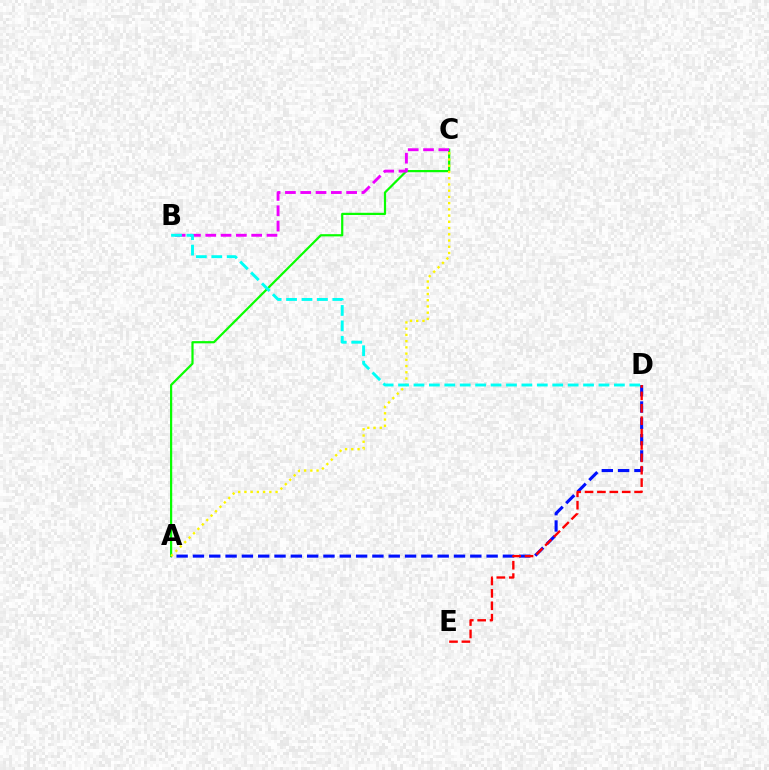{('A', 'C'): [{'color': '#08ff00', 'line_style': 'solid', 'thickness': 1.59}, {'color': '#fcf500', 'line_style': 'dotted', 'thickness': 1.69}], ('A', 'D'): [{'color': '#0010ff', 'line_style': 'dashed', 'thickness': 2.22}], ('D', 'E'): [{'color': '#ff0000', 'line_style': 'dashed', 'thickness': 1.68}], ('B', 'C'): [{'color': '#ee00ff', 'line_style': 'dashed', 'thickness': 2.08}], ('B', 'D'): [{'color': '#00fff6', 'line_style': 'dashed', 'thickness': 2.09}]}